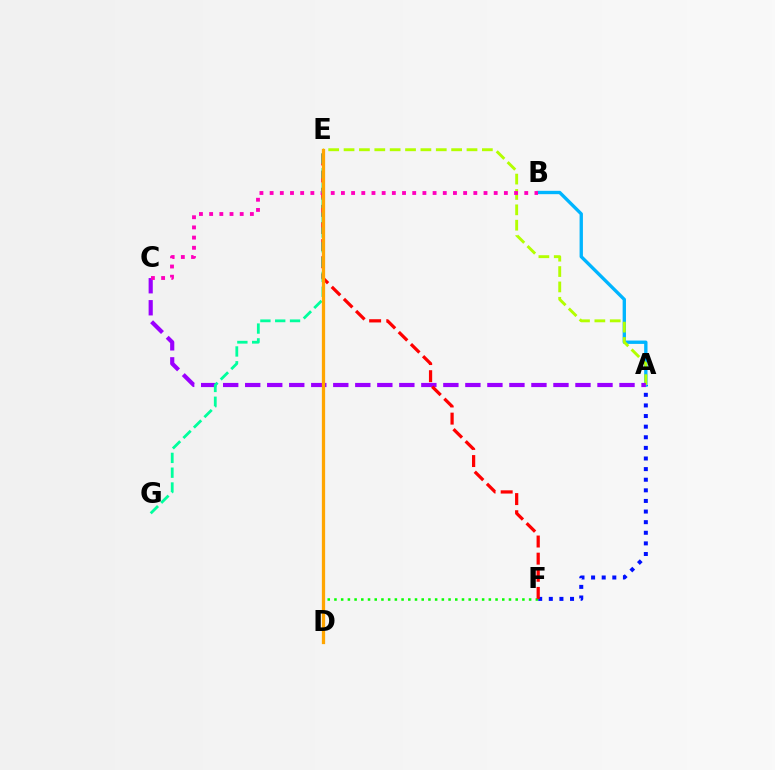{('A', 'F'): [{'color': '#0010ff', 'line_style': 'dotted', 'thickness': 2.88}], ('D', 'F'): [{'color': '#08ff00', 'line_style': 'dotted', 'thickness': 1.82}], ('A', 'B'): [{'color': '#00b5ff', 'line_style': 'solid', 'thickness': 2.41}], ('A', 'E'): [{'color': '#b3ff00', 'line_style': 'dashed', 'thickness': 2.09}], ('A', 'C'): [{'color': '#9b00ff', 'line_style': 'dashed', 'thickness': 2.99}], ('E', 'F'): [{'color': '#ff0000', 'line_style': 'dashed', 'thickness': 2.33}], ('B', 'C'): [{'color': '#ff00bd', 'line_style': 'dotted', 'thickness': 2.77}], ('E', 'G'): [{'color': '#00ff9d', 'line_style': 'dashed', 'thickness': 2.01}], ('D', 'E'): [{'color': '#ffa500', 'line_style': 'solid', 'thickness': 2.35}]}